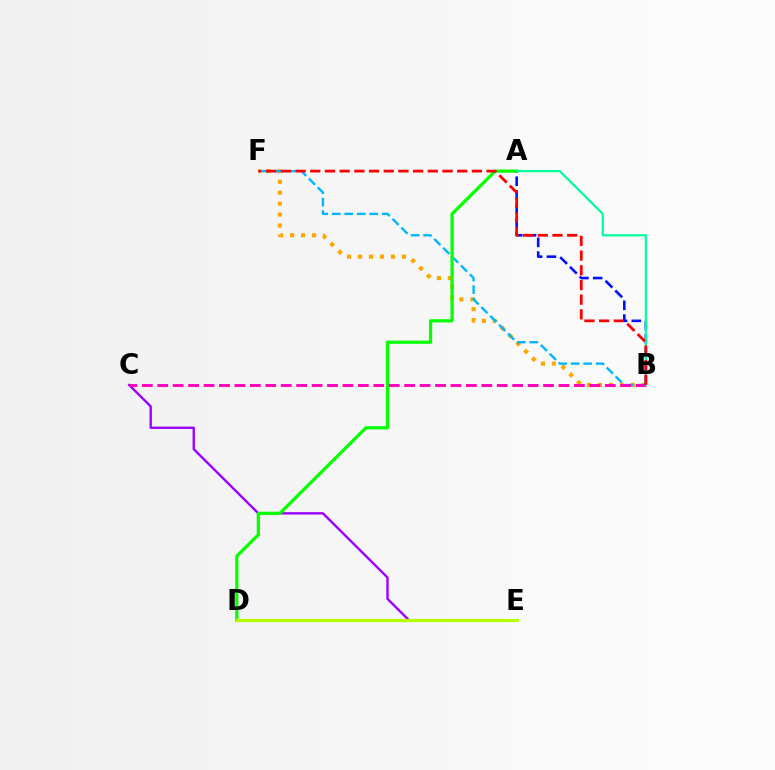{('C', 'E'): [{'color': '#9b00ff', 'line_style': 'solid', 'thickness': 1.7}], ('B', 'F'): [{'color': '#ffa500', 'line_style': 'dotted', 'thickness': 2.98}, {'color': '#00b5ff', 'line_style': 'dashed', 'thickness': 1.7}, {'color': '#ff0000', 'line_style': 'dashed', 'thickness': 2.0}], ('A', 'D'): [{'color': '#08ff00', 'line_style': 'solid', 'thickness': 2.33}], ('A', 'B'): [{'color': '#0010ff', 'line_style': 'dashed', 'thickness': 1.87}, {'color': '#00ff9d', 'line_style': 'solid', 'thickness': 1.61}], ('B', 'C'): [{'color': '#ff00bd', 'line_style': 'dashed', 'thickness': 2.1}], ('D', 'E'): [{'color': '#b3ff00', 'line_style': 'solid', 'thickness': 2.26}]}